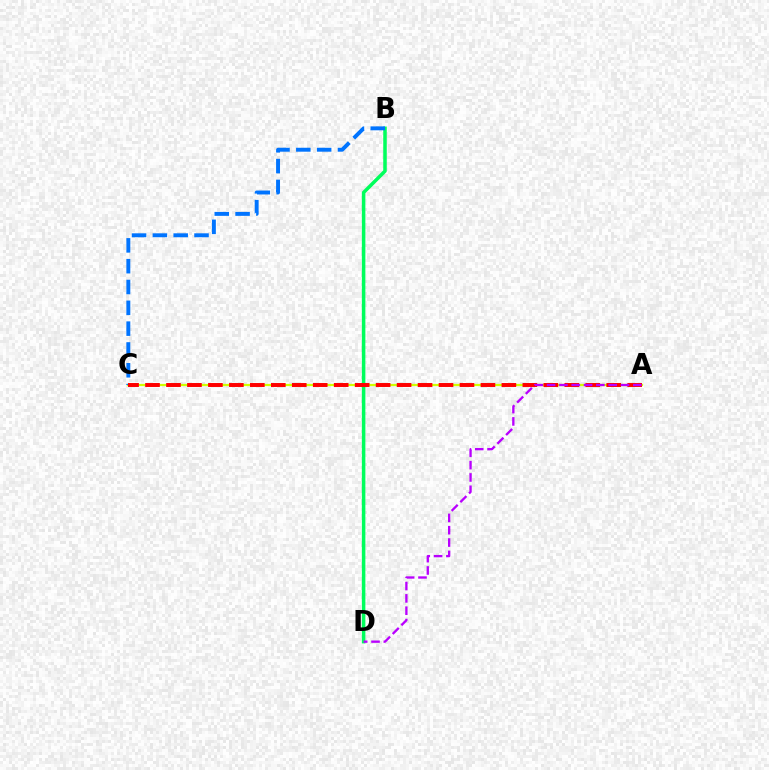{('B', 'D'): [{'color': '#00ff5c', 'line_style': 'solid', 'thickness': 2.53}], ('A', 'C'): [{'color': '#d1ff00', 'line_style': 'solid', 'thickness': 1.61}, {'color': '#ff0000', 'line_style': 'dashed', 'thickness': 2.85}], ('B', 'C'): [{'color': '#0074ff', 'line_style': 'dashed', 'thickness': 2.83}], ('A', 'D'): [{'color': '#b900ff', 'line_style': 'dashed', 'thickness': 1.67}]}